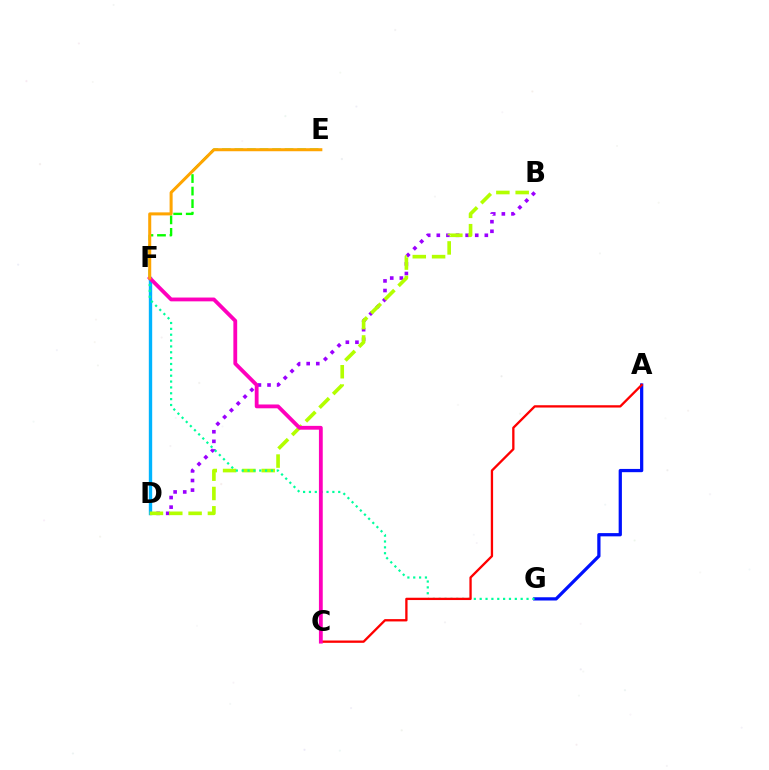{('B', 'D'): [{'color': '#9b00ff', 'line_style': 'dotted', 'thickness': 2.61}, {'color': '#b3ff00', 'line_style': 'dashed', 'thickness': 2.62}], ('D', 'F'): [{'color': '#00b5ff', 'line_style': 'solid', 'thickness': 2.43}], ('A', 'G'): [{'color': '#0010ff', 'line_style': 'solid', 'thickness': 2.34}], ('E', 'F'): [{'color': '#08ff00', 'line_style': 'dashed', 'thickness': 1.7}, {'color': '#ffa500', 'line_style': 'solid', 'thickness': 2.18}], ('F', 'G'): [{'color': '#00ff9d', 'line_style': 'dotted', 'thickness': 1.59}], ('A', 'C'): [{'color': '#ff0000', 'line_style': 'solid', 'thickness': 1.67}], ('C', 'F'): [{'color': '#ff00bd', 'line_style': 'solid', 'thickness': 2.75}]}